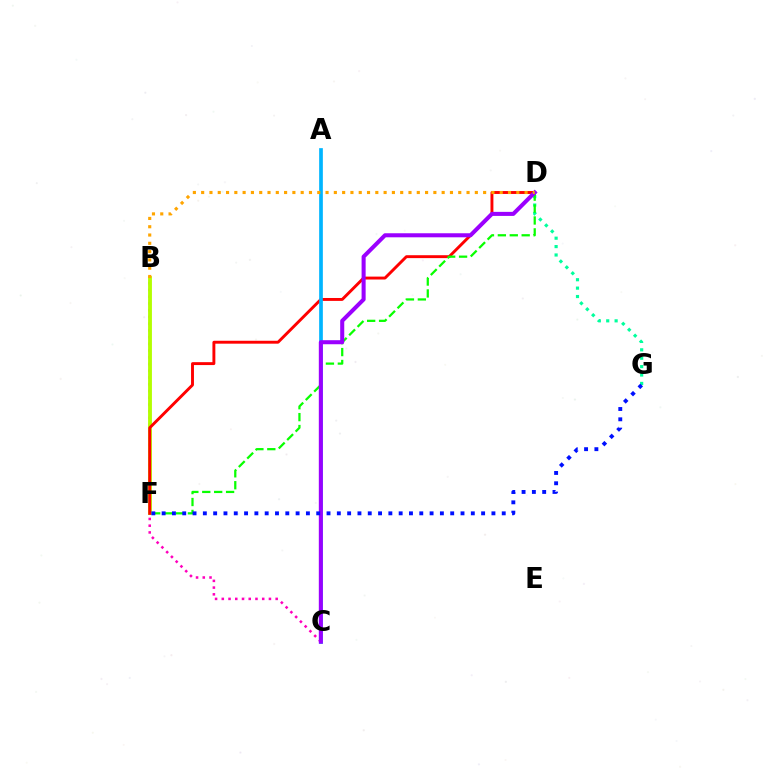{('B', 'C'): [{'color': '#ff00bd', 'line_style': 'dotted', 'thickness': 1.83}], ('B', 'F'): [{'color': '#b3ff00', 'line_style': 'solid', 'thickness': 2.76}], ('D', 'G'): [{'color': '#00ff9d', 'line_style': 'dotted', 'thickness': 2.28}], ('D', 'F'): [{'color': '#ff0000', 'line_style': 'solid', 'thickness': 2.09}, {'color': '#08ff00', 'line_style': 'dashed', 'thickness': 1.62}], ('A', 'C'): [{'color': '#00b5ff', 'line_style': 'solid', 'thickness': 2.66}], ('C', 'D'): [{'color': '#9b00ff', 'line_style': 'solid', 'thickness': 2.91}], ('B', 'D'): [{'color': '#ffa500', 'line_style': 'dotted', 'thickness': 2.25}], ('F', 'G'): [{'color': '#0010ff', 'line_style': 'dotted', 'thickness': 2.8}]}